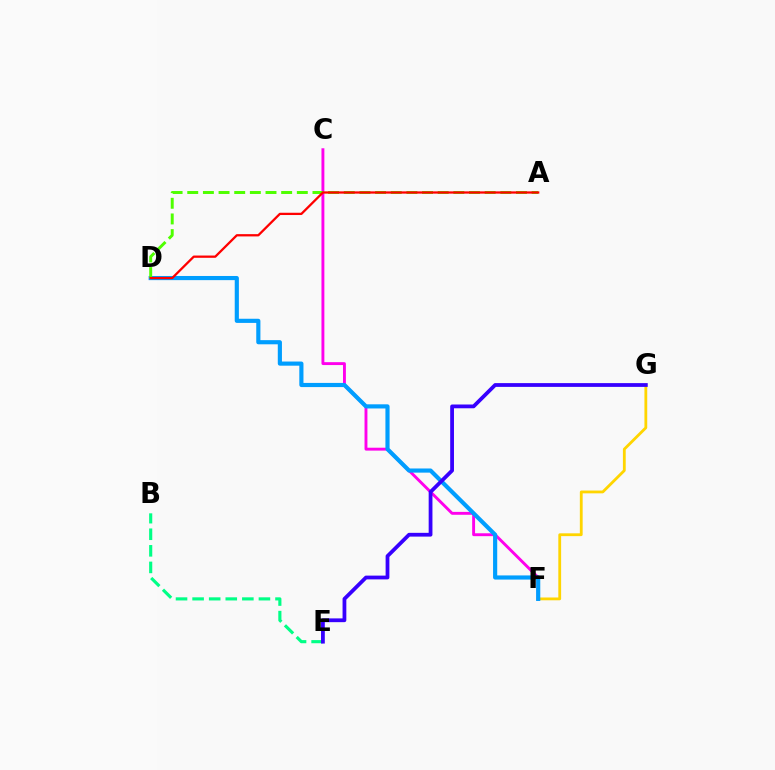{('C', 'F'): [{'color': '#ff00ed', 'line_style': 'solid', 'thickness': 2.08}], ('B', 'E'): [{'color': '#00ff86', 'line_style': 'dashed', 'thickness': 2.25}], ('F', 'G'): [{'color': '#ffd500', 'line_style': 'solid', 'thickness': 2.02}], ('D', 'F'): [{'color': '#009eff', 'line_style': 'solid', 'thickness': 2.99}], ('A', 'D'): [{'color': '#4fff00', 'line_style': 'dashed', 'thickness': 2.13}, {'color': '#ff0000', 'line_style': 'solid', 'thickness': 1.64}], ('E', 'G'): [{'color': '#3700ff', 'line_style': 'solid', 'thickness': 2.72}]}